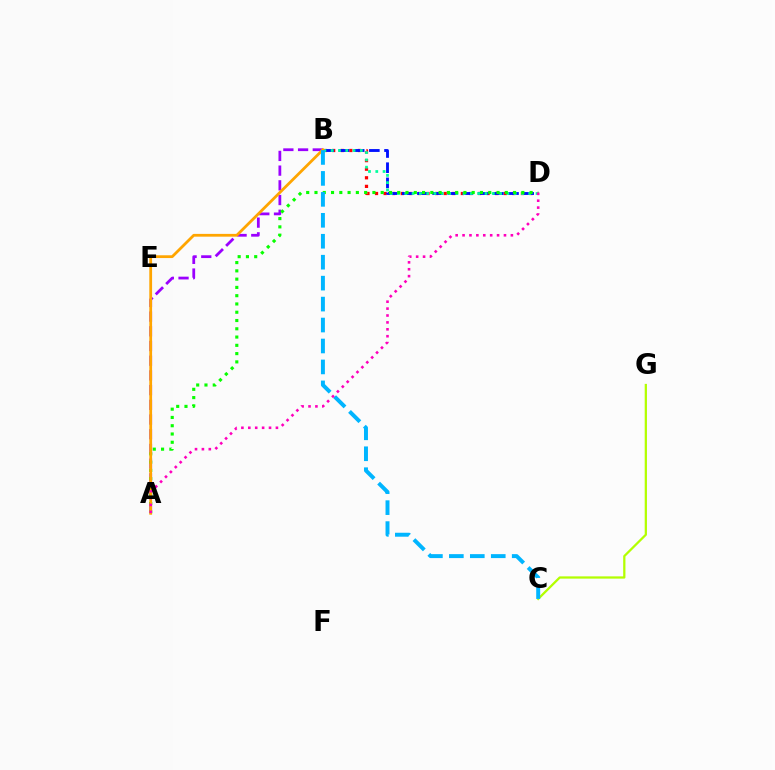{('B', 'D'): [{'color': '#ff0000', 'line_style': 'dotted', 'thickness': 2.33}, {'color': '#0010ff', 'line_style': 'dashed', 'thickness': 2.06}, {'color': '#00ff9d', 'line_style': 'dotted', 'thickness': 1.98}], ('C', 'G'): [{'color': '#b3ff00', 'line_style': 'solid', 'thickness': 1.62}], ('A', 'B'): [{'color': '#9b00ff', 'line_style': 'dashed', 'thickness': 2.0}, {'color': '#ffa500', 'line_style': 'solid', 'thickness': 2.0}], ('A', 'D'): [{'color': '#08ff00', 'line_style': 'dotted', 'thickness': 2.25}, {'color': '#ff00bd', 'line_style': 'dotted', 'thickness': 1.88}], ('B', 'C'): [{'color': '#00b5ff', 'line_style': 'dashed', 'thickness': 2.85}]}